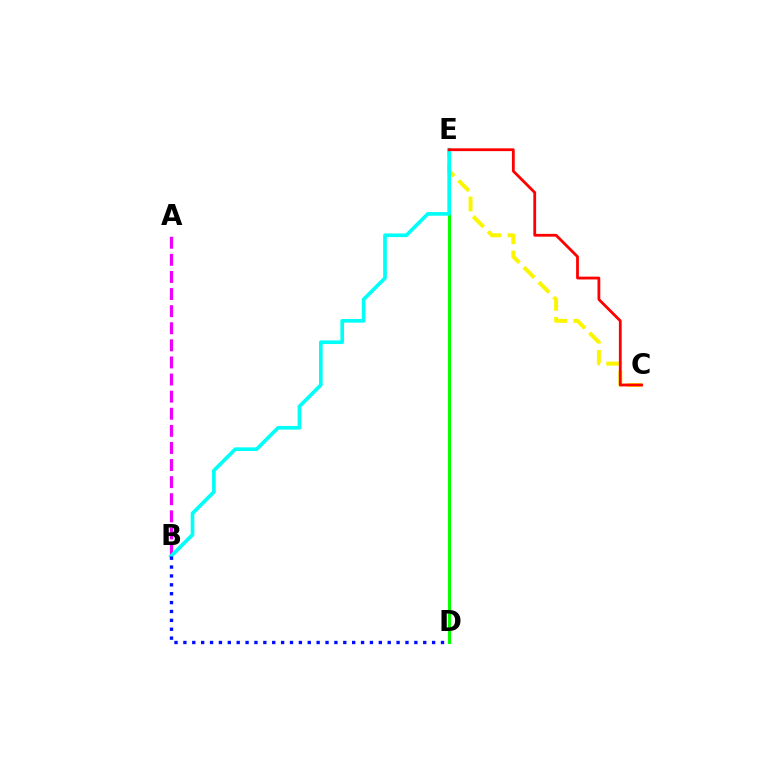{('C', 'E'): [{'color': '#fcf500', 'line_style': 'dashed', 'thickness': 2.86}, {'color': '#ff0000', 'line_style': 'solid', 'thickness': 2.01}], ('A', 'B'): [{'color': '#ee00ff', 'line_style': 'dashed', 'thickness': 2.32}], ('D', 'E'): [{'color': '#08ff00', 'line_style': 'solid', 'thickness': 2.22}], ('B', 'E'): [{'color': '#00fff6', 'line_style': 'solid', 'thickness': 2.64}], ('B', 'D'): [{'color': '#0010ff', 'line_style': 'dotted', 'thickness': 2.41}]}